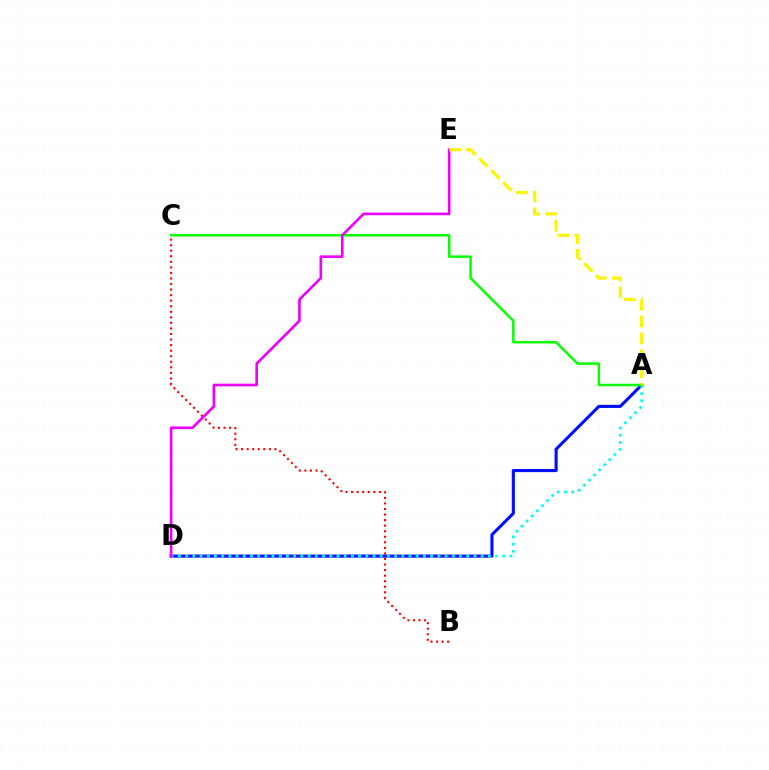{('A', 'D'): [{'color': '#0010ff', 'line_style': 'solid', 'thickness': 2.24}, {'color': '#00fff6', 'line_style': 'dotted', 'thickness': 1.96}], ('B', 'C'): [{'color': '#ff0000', 'line_style': 'dotted', 'thickness': 1.51}], ('A', 'C'): [{'color': '#08ff00', 'line_style': 'solid', 'thickness': 1.8}], ('D', 'E'): [{'color': '#ee00ff', 'line_style': 'solid', 'thickness': 1.91}], ('A', 'E'): [{'color': '#fcf500', 'line_style': 'dashed', 'thickness': 2.29}]}